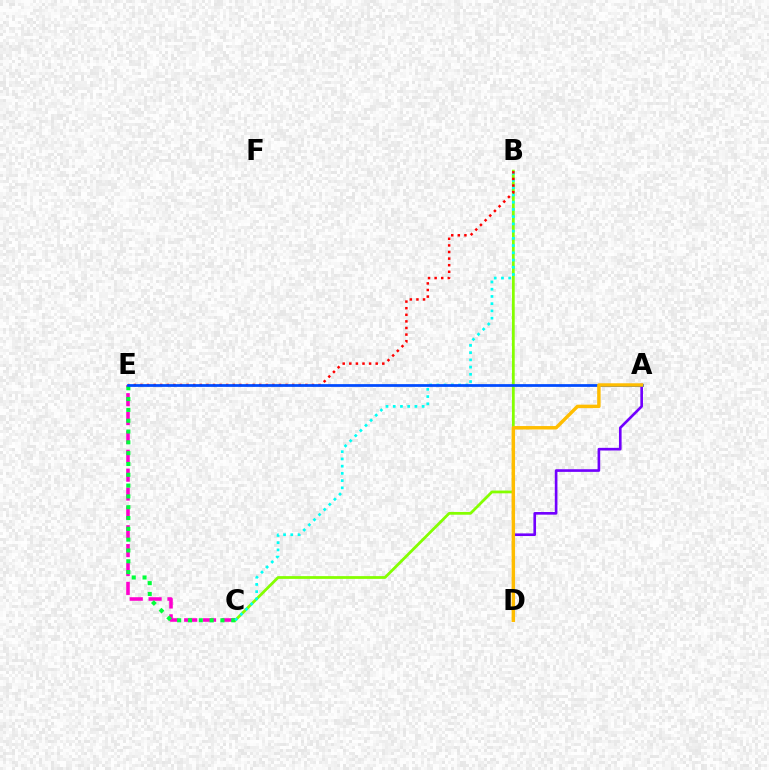{('B', 'C'): [{'color': '#84ff00', 'line_style': 'solid', 'thickness': 1.99}, {'color': '#00fff6', 'line_style': 'dotted', 'thickness': 1.96}], ('C', 'E'): [{'color': '#ff00cf', 'line_style': 'dashed', 'thickness': 2.56}, {'color': '#00ff39', 'line_style': 'dotted', 'thickness': 2.94}], ('A', 'D'): [{'color': '#7200ff', 'line_style': 'solid', 'thickness': 1.9}, {'color': '#ffbd00', 'line_style': 'solid', 'thickness': 2.48}], ('B', 'E'): [{'color': '#ff0000', 'line_style': 'dotted', 'thickness': 1.79}], ('A', 'E'): [{'color': '#004bff', 'line_style': 'solid', 'thickness': 1.98}]}